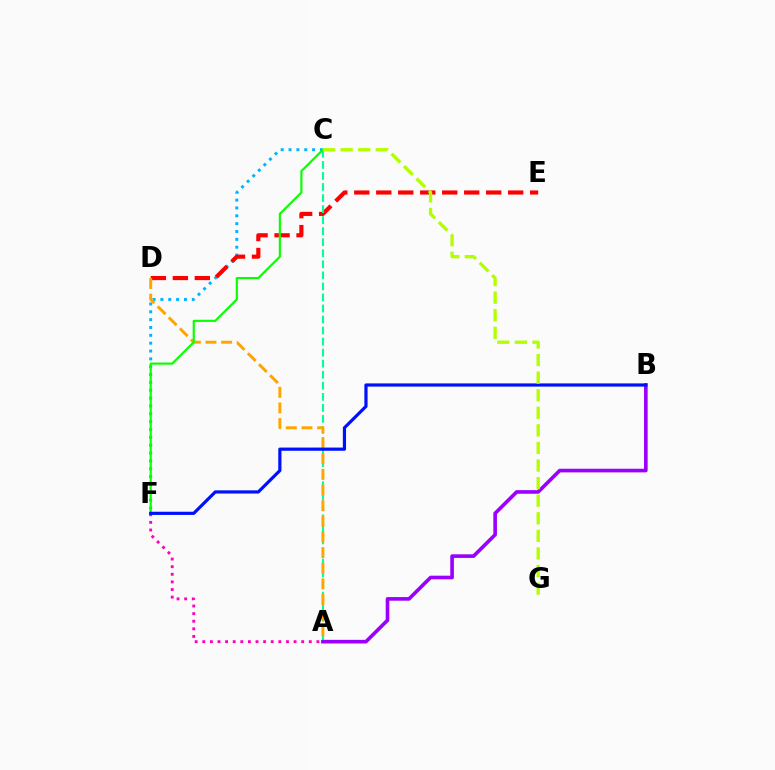{('A', 'F'): [{'color': '#ff00bd', 'line_style': 'dotted', 'thickness': 2.07}], ('C', 'F'): [{'color': '#00b5ff', 'line_style': 'dotted', 'thickness': 2.13}, {'color': '#08ff00', 'line_style': 'solid', 'thickness': 1.55}], ('D', 'E'): [{'color': '#ff0000', 'line_style': 'dashed', 'thickness': 2.99}], ('A', 'C'): [{'color': '#00ff9d', 'line_style': 'dashed', 'thickness': 1.5}], ('A', 'D'): [{'color': '#ffa500', 'line_style': 'dashed', 'thickness': 2.12}], ('A', 'B'): [{'color': '#9b00ff', 'line_style': 'solid', 'thickness': 2.61}], ('B', 'F'): [{'color': '#0010ff', 'line_style': 'solid', 'thickness': 2.3}], ('C', 'G'): [{'color': '#b3ff00', 'line_style': 'dashed', 'thickness': 2.39}]}